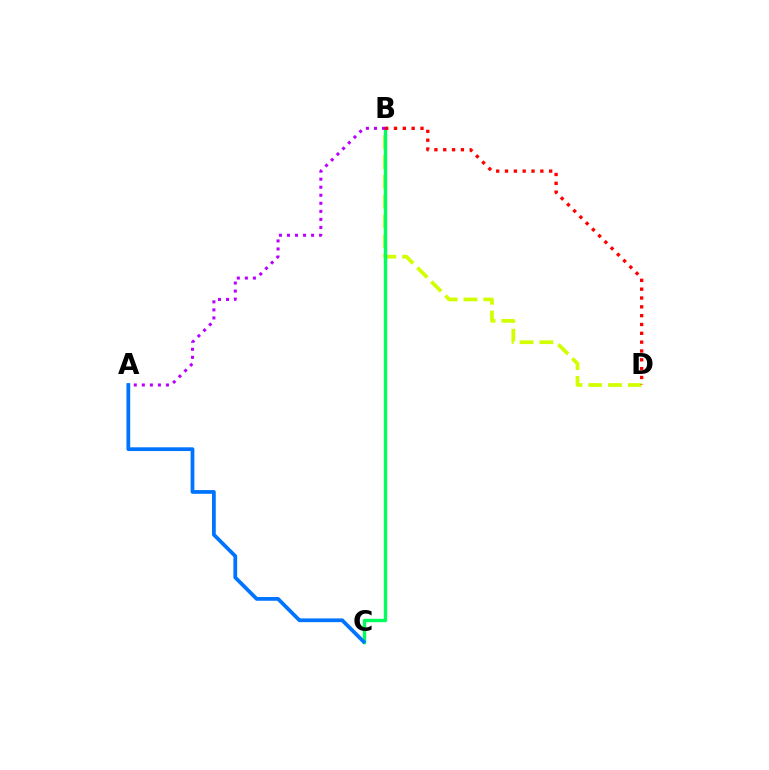{('B', 'D'): [{'color': '#d1ff00', 'line_style': 'dashed', 'thickness': 2.69}, {'color': '#ff0000', 'line_style': 'dotted', 'thickness': 2.4}], ('B', 'C'): [{'color': '#00ff5c', 'line_style': 'solid', 'thickness': 2.45}], ('A', 'B'): [{'color': '#b900ff', 'line_style': 'dotted', 'thickness': 2.18}], ('A', 'C'): [{'color': '#0074ff', 'line_style': 'solid', 'thickness': 2.7}]}